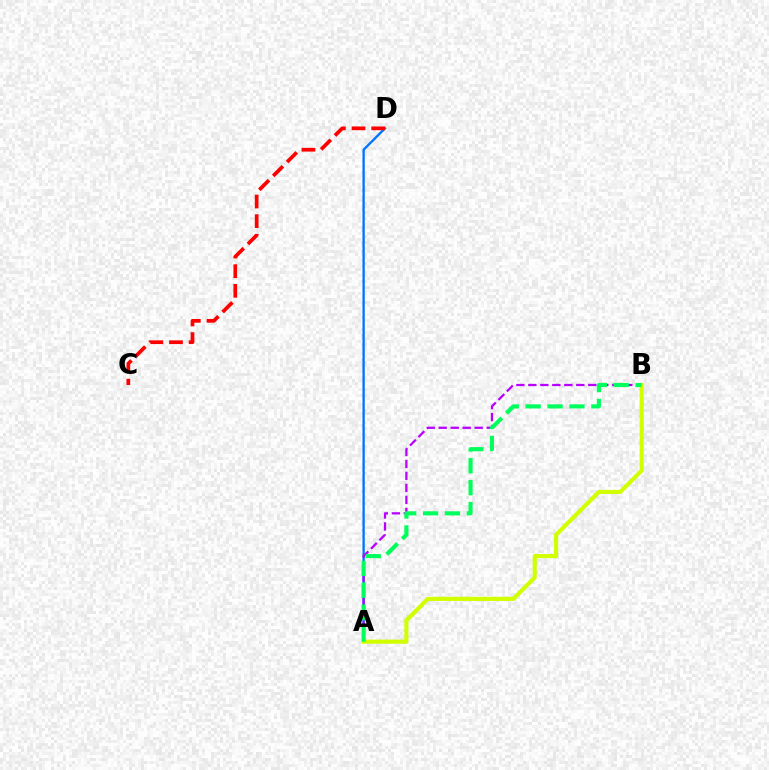{('A', 'D'): [{'color': '#0074ff', 'line_style': 'solid', 'thickness': 1.68}], ('C', 'D'): [{'color': '#ff0000', 'line_style': 'dashed', 'thickness': 2.67}], ('A', 'B'): [{'color': '#b900ff', 'line_style': 'dashed', 'thickness': 1.63}, {'color': '#d1ff00', 'line_style': 'solid', 'thickness': 2.97}, {'color': '#00ff5c', 'line_style': 'dashed', 'thickness': 2.97}]}